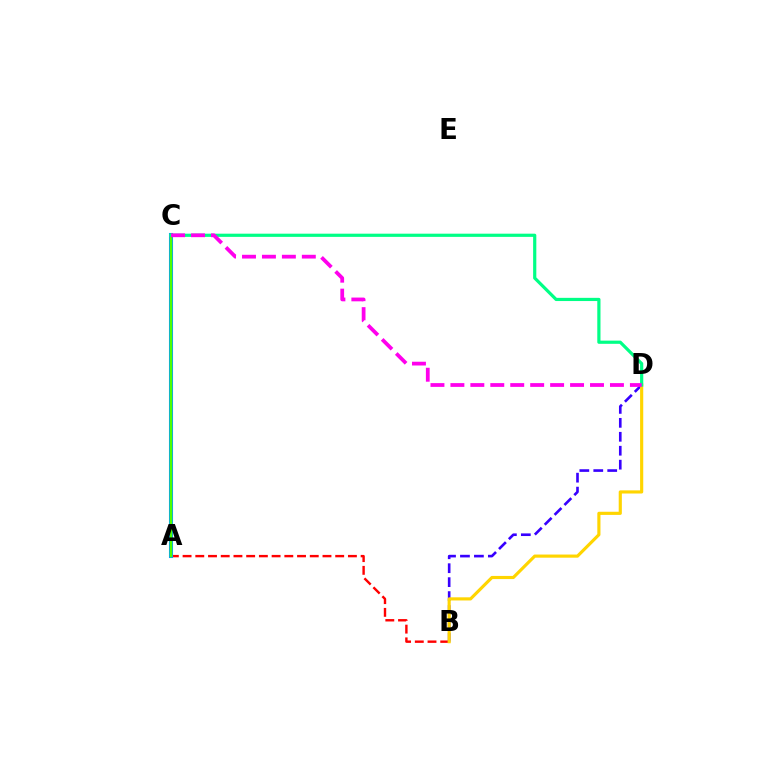{('A', 'B'): [{'color': '#ff0000', 'line_style': 'dashed', 'thickness': 1.73}], ('A', 'C'): [{'color': '#009eff', 'line_style': 'solid', 'thickness': 2.93}, {'color': '#4fff00', 'line_style': 'solid', 'thickness': 1.78}], ('B', 'D'): [{'color': '#3700ff', 'line_style': 'dashed', 'thickness': 1.89}, {'color': '#ffd500', 'line_style': 'solid', 'thickness': 2.26}], ('C', 'D'): [{'color': '#00ff86', 'line_style': 'solid', 'thickness': 2.3}, {'color': '#ff00ed', 'line_style': 'dashed', 'thickness': 2.71}]}